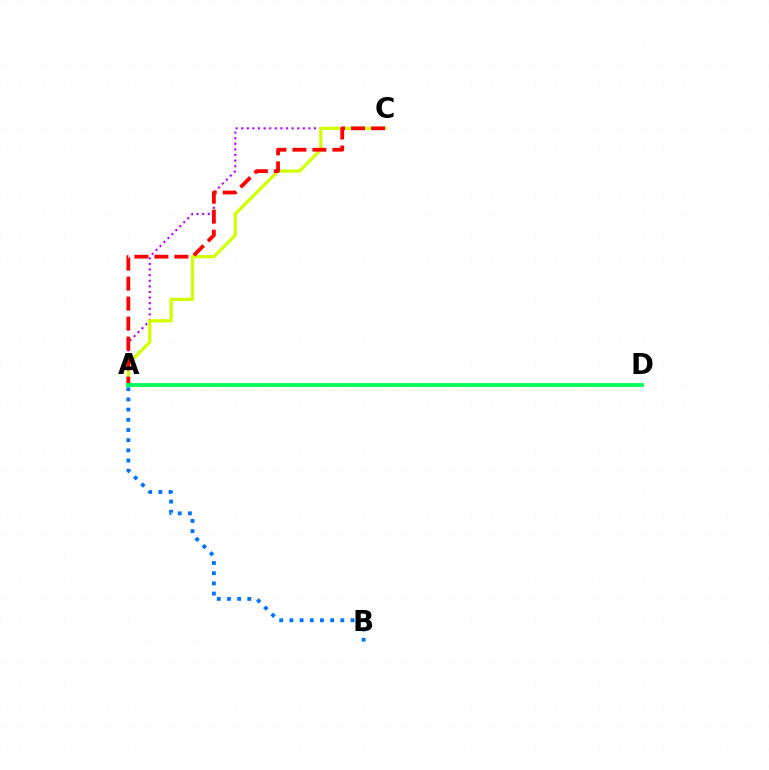{('A', 'C'): [{'color': '#b900ff', 'line_style': 'dotted', 'thickness': 1.52}, {'color': '#d1ff00', 'line_style': 'solid', 'thickness': 2.32}, {'color': '#ff0000', 'line_style': 'dashed', 'thickness': 2.72}], ('A', 'B'): [{'color': '#0074ff', 'line_style': 'dotted', 'thickness': 2.77}], ('A', 'D'): [{'color': '#00ff5c', 'line_style': 'solid', 'thickness': 2.76}]}